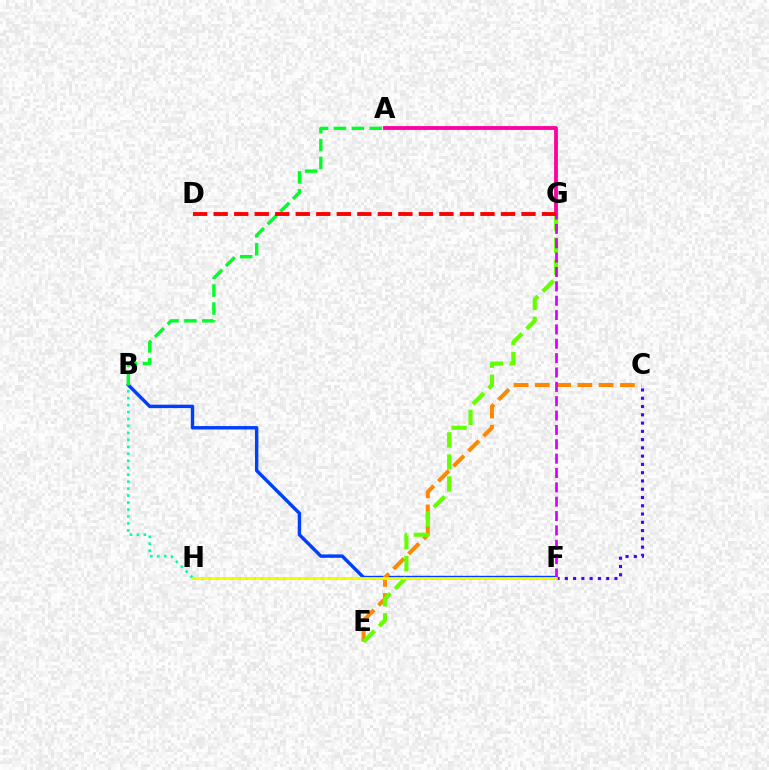{('B', 'F'): [{'color': '#003fff', 'line_style': 'solid', 'thickness': 2.46}], ('C', 'E'): [{'color': '#ff8800', 'line_style': 'dashed', 'thickness': 2.89}], ('E', 'G'): [{'color': '#66ff00', 'line_style': 'dashed', 'thickness': 2.99}], ('F', 'G'): [{'color': '#d600ff', 'line_style': 'dashed', 'thickness': 1.95}], ('C', 'F'): [{'color': '#4f00ff', 'line_style': 'dotted', 'thickness': 2.25}], ('B', 'H'): [{'color': '#00ffaf', 'line_style': 'dotted', 'thickness': 1.89}], ('A', 'G'): [{'color': '#ff00a0', 'line_style': 'solid', 'thickness': 2.75}], ('F', 'H'): [{'color': '#00c7ff', 'line_style': 'dotted', 'thickness': 2.03}, {'color': '#eeff00', 'line_style': 'solid', 'thickness': 1.93}], ('A', 'B'): [{'color': '#00ff27', 'line_style': 'dashed', 'thickness': 2.43}], ('D', 'G'): [{'color': '#ff0000', 'line_style': 'dashed', 'thickness': 2.79}]}